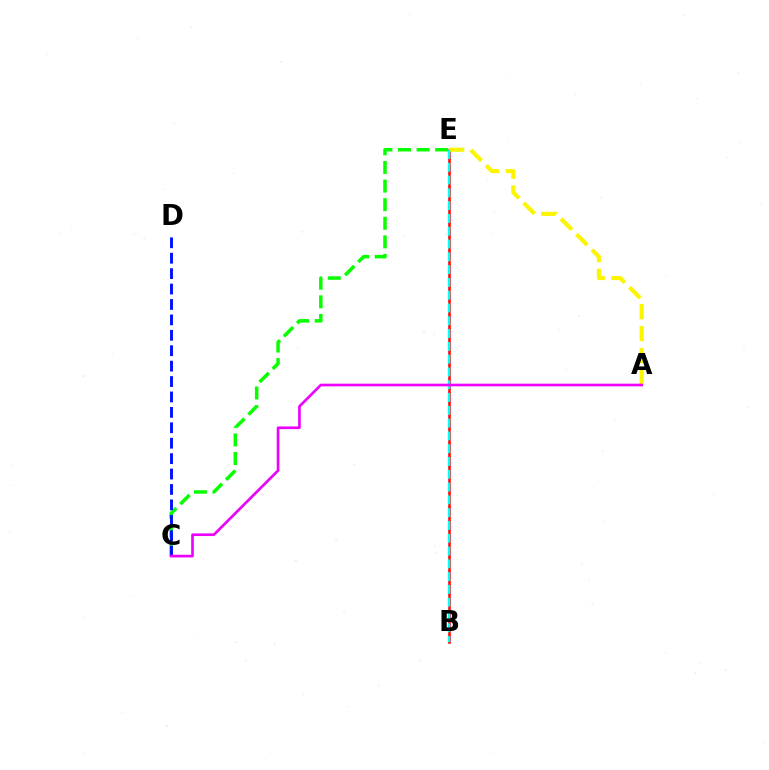{('C', 'E'): [{'color': '#08ff00', 'line_style': 'dashed', 'thickness': 2.53}], ('C', 'D'): [{'color': '#0010ff', 'line_style': 'dashed', 'thickness': 2.09}], ('B', 'E'): [{'color': '#ff0000', 'line_style': 'solid', 'thickness': 1.81}, {'color': '#00fff6', 'line_style': 'dashed', 'thickness': 1.74}], ('A', 'E'): [{'color': '#fcf500', 'line_style': 'dashed', 'thickness': 2.97}], ('A', 'C'): [{'color': '#ee00ff', 'line_style': 'solid', 'thickness': 1.91}]}